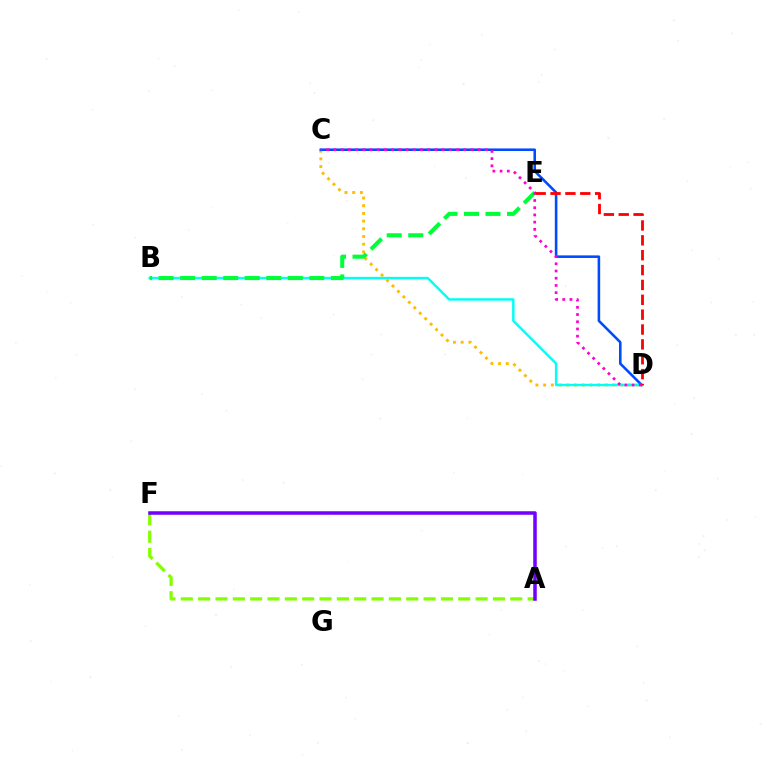{('C', 'D'): [{'color': '#ffbd00', 'line_style': 'dotted', 'thickness': 2.09}, {'color': '#004bff', 'line_style': 'solid', 'thickness': 1.86}, {'color': '#ff00cf', 'line_style': 'dotted', 'thickness': 1.96}], ('A', 'F'): [{'color': '#84ff00', 'line_style': 'dashed', 'thickness': 2.36}, {'color': '#7200ff', 'line_style': 'solid', 'thickness': 2.53}], ('B', 'D'): [{'color': '#00fff6', 'line_style': 'solid', 'thickness': 1.76}], ('B', 'E'): [{'color': '#00ff39', 'line_style': 'dashed', 'thickness': 2.92}], ('D', 'E'): [{'color': '#ff0000', 'line_style': 'dashed', 'thickness': 2.02}]}